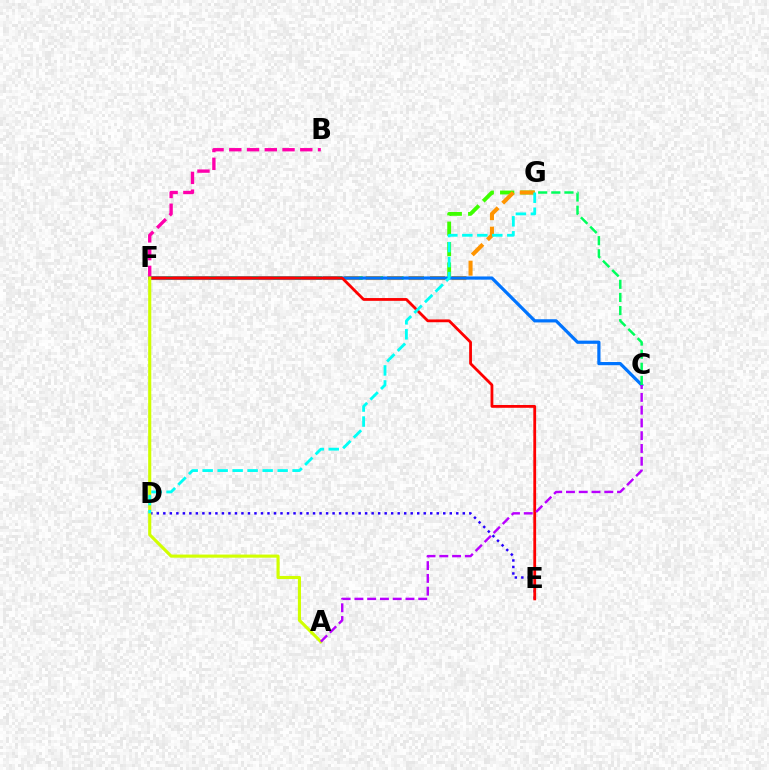{('F', 'G'): [{'color': '#3dff00', 'line_style': 'dashed', 'thickness': 2.77}, {'color': '#ff9400', 'line_style': 'dashed', 'thickness': 2.92}], ('B', 'F'): [{'color': '#ff00ac', 'line_style': 'dashed', 'thickness': 2.41}], ('C', 'F'): [{'color': '#0074ff', 'line_style': 'solid', 'thickness': 2.3}], ('D', 'E'): [{'color': '#2500ff', 'line_style': 'dotted', 'thickness': 1.77}], ('E', 'F'): [{'color': '#ff0000', 'line_style': 'solid', 'thickness': 2.01}], ('C', 'G'): [{'color': '#00ff5c', 'line_style': 'dashed', 'thickness': 1.78}], ('A', 'F'): [{'color': '#d1ff00', 'line_style': 'solid', 'thickness': 2.24}], ('D', 'G'): [{'color': '#00fff6', 'line_style': 'dashed', 'thickness': 2.04}], ('A', 'C'): [{'color': '#b900ff', 'line_style': 'dashed', 'thickness': 1.73}]}